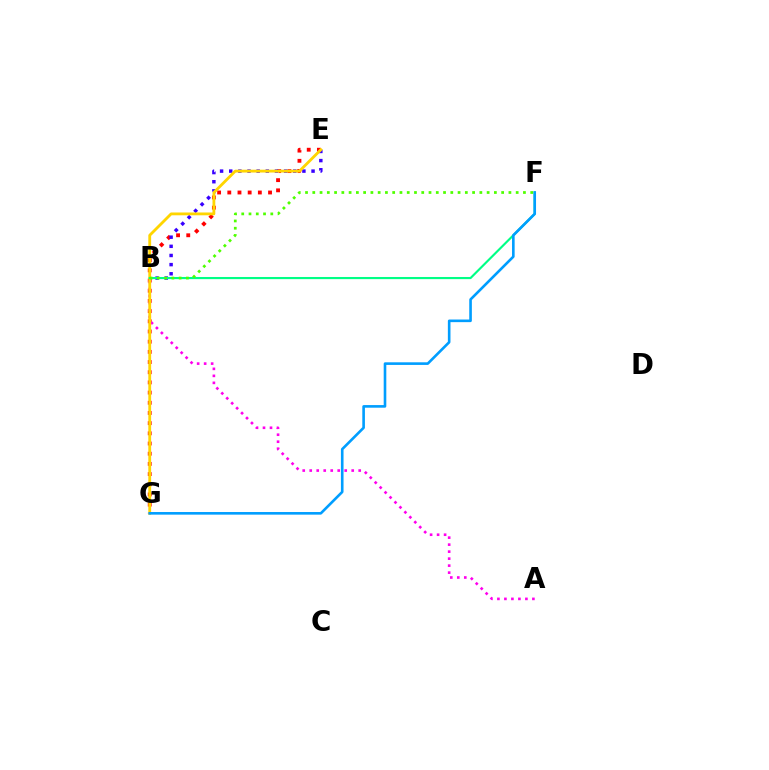{('E', 'G'): [{'color': '#ff0000', 'line_style': 'dotted', 'thickness': 2.77}, {'color': '#ffd500', 'line_style': 'solid', 'thickness': 2.03}], ('B', 'E'): [{'color': '#3700ff', 'line_style': 'dotted', 'thickness': 2.49}], ('A', 'B'): [{'color': '#ff00ed', 'line_style': 'dotted', 'thickness': 1.9}], ('B', 'F'): [{'color': '#00ff86', 'line_style': 'solid', 'thickness': 1.55}, {'color': '#4fff00', 'line_style': 'dotted', 'thickness': 1.97}], ('F', 'G'): [{'color': '#009eff', 'line_style': 'solid', 'thickness': 1.89}]}